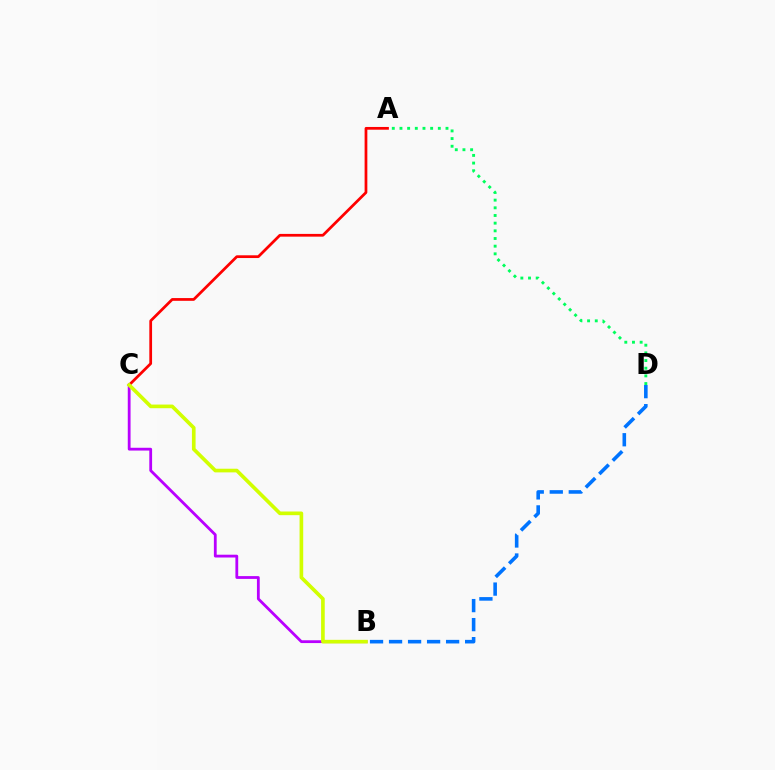{('A', 'D'): [{'color': '#00ff5c', 'line_style': 'dotted', 'thickness': 2.08}], ('B', 'C'): [{'color': '#b900ff', 'line_style': 'solid', 'thickness': 2.01}, {'color': '#d1ff00', 'line_style': 'solid', 'thickness': 2.63}], ('A', 'C'): [{'color': '#ff0000', 'line_style': 'solid', 'thickness': 1.98}], ('B', 'D'): [{'color': '#0074ff', 'line_style': 'dashed', 'thickness': 2.58}]}